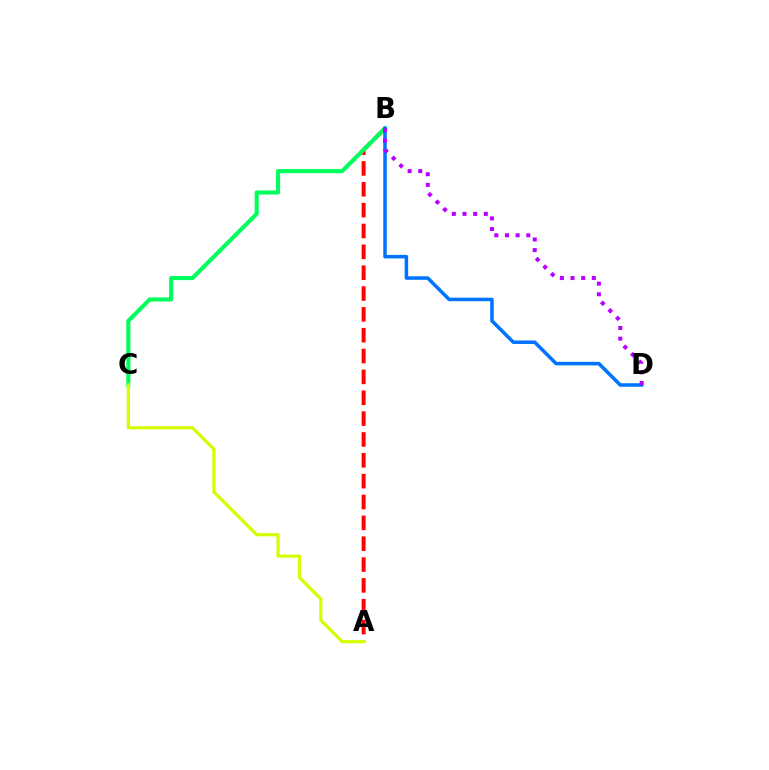{('A', 'B'): [{'color': '#ff0000', 'line_style': 'dashed', 'thickness': 2.83}], ('B', 'C'): [{'color': '#00ff5c', 'line_style': 'solid', 'thickness': 2.94}], ('B', 'D'): [{'color': '#0074ff', 'line_style': 'solid', 'thickness': 2.54}, {'color': '#b900ff', 'line_style': 'dotted', 'thickness': 2.89}], ('A', 'C'): [{'color': '#d1ff00', 'line_style': 'solid', 'thickness': 2.3}]}